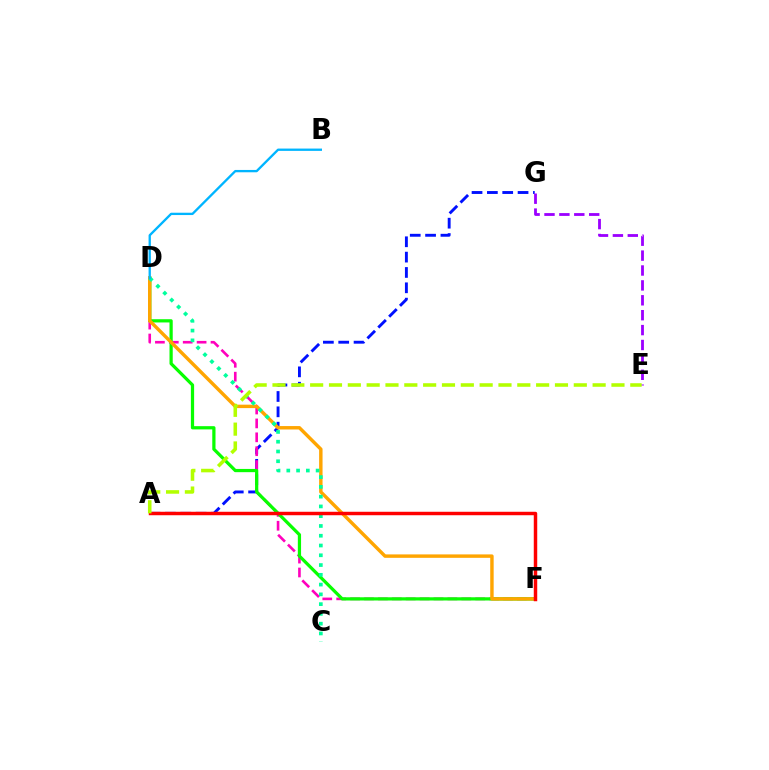{('A', 'G'): [{'color': '#0010ff', 'line_style': 'dashed', 'thickness': 2.08}], ('D', 'F'): [{'color': '#ff00bd', 'line_style': 'dashed', 'thickness': 1.89}, {'color': '#08ff00', 'line_style': 'solid', 'thickness': 2.33}, {'color': '#ffa500', 'line_style': 'solid', 'thickness': 2.47}], ('E', 'G'): [{'color': '#9b00ff', 'line_style': 'dashed', 'thickness': 2.02}], ('C', 'D'): [{'color': '#00ff9d', 'line_style': 'dotted', 'thickness': 2.65}], ('A', 'F'): [{'color': '#ff0000', 'line_style': 'solid', 'thickness': 2.49}], ('A', 'E'): [{'color': '#b3ff00', 'line_style': 'dashed', 'thickness': 2.56}], ('B', 'D'): [{'color': '#00b5ff', 'line_style': 'solid', 'thickness': 1.67}]}